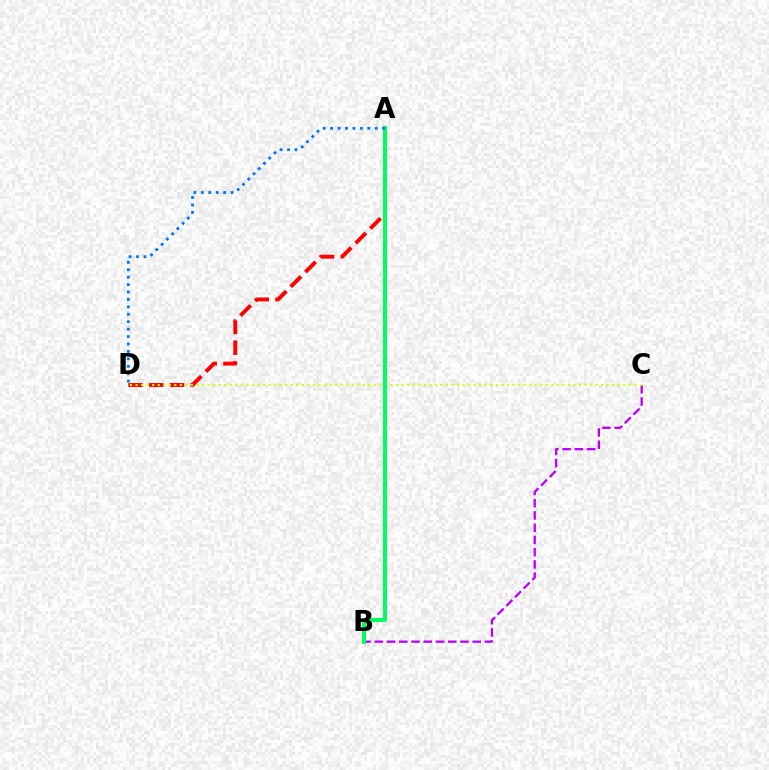{('B', 'C'): [{'color': '#b900ff', 'line_style': 'dashed', 'thickness': 1.66}], ('A', 'D'): [{'color': '#ff0000', 'line_style': 'dashed', 'thickness': 2.82}, {'color': '#0074ff', 'line_style': 'dotted', 'thickness': 2.02}], ('C', 'D'): [{'color': '#d1ff00', 'line_style': 'dotted', 'thickness': 1.51}], ('A', 'B'): [{'color': '#00ff5c', 'line_style': 'solid', 'thickness': 2.89}]}